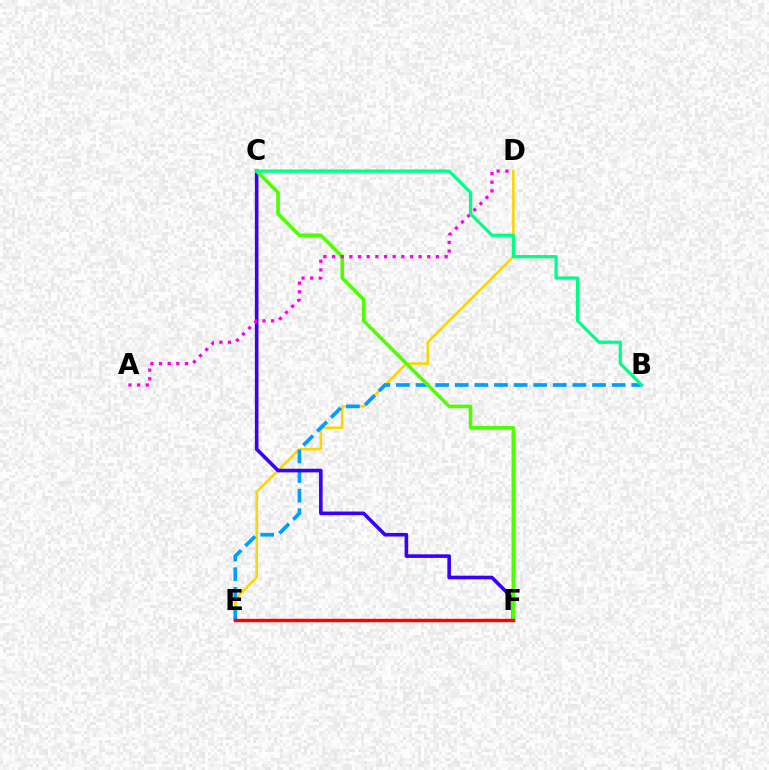{('D', 'E'): [{'color': '#ffd500', 'line_style': 'solid', 'thickness': 1.85}], ('B', 'E'): [{'color': '#009eff', 'line_style': 'dashed', 'thickness': 2.66}], ('C', 'F'): [{'color': '#3700ff', 'line_style': 'solid', 'thickness': 2.6}, {'color': '#4fff00', 'line_style': 'solid', 'thickness': 2.59}], ('A', 'D'): [{'color': '#ff00ed', 'line_style': 'dotted', 'thickness': 2.35}], ('E', 'F'): [{'color': '#ff0000', 'line_style': 'solid', 'thickness': 2.45}], ('B', 'C'): [{'color': '#00ff86', 'line_style': 'solid', 'thickness': 2.35}]}